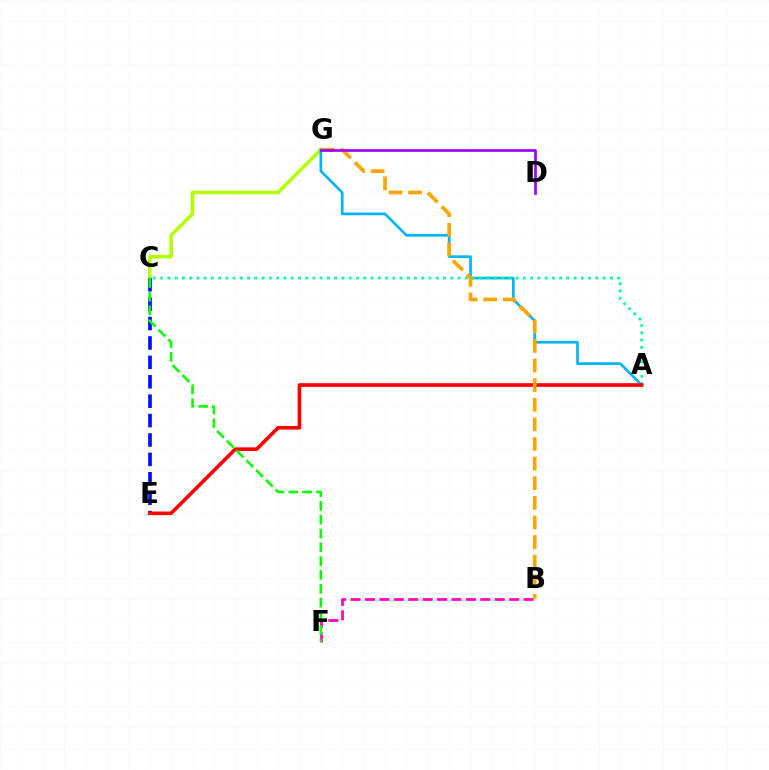{('C', 'G'): [{'color': '#b3ff00', 'line_style': 'solid', 'thickness': 2.56}], ('A', 'G'): [{'color': '#00b5ff', 'line_style': 'solid', 'thickness': 1.93}], ('C', 'E'): [{'color': '#0010ff', 'line_style': 'dashed', 'thickness': 2.64}], ('A', 'C'): [{'color': '#00ff9d', 'line_style': 'dotted', 'thickness': 1.97}], ('B', 'F'): [{'color': '#ff00bd', 'line_style': 'dashed', 'thickness': 1.96}], ('A', 'E'): [{'color': '#ff0000', 'line_style': 'solid', 'thickness': 2.59}], ('B', 'G'): [{'color': '#ffa500', 'line_style': 'dashed', 'thickness': 2.66}], ('C', 'F'): [{'color': '#08ff00', 'line_style': 'dashed', 'thickness': 1.88}], ('D', 'G'): [{'color': '#9b00ff', 'line_style': 'solid', 'thickness': 1.92}]}